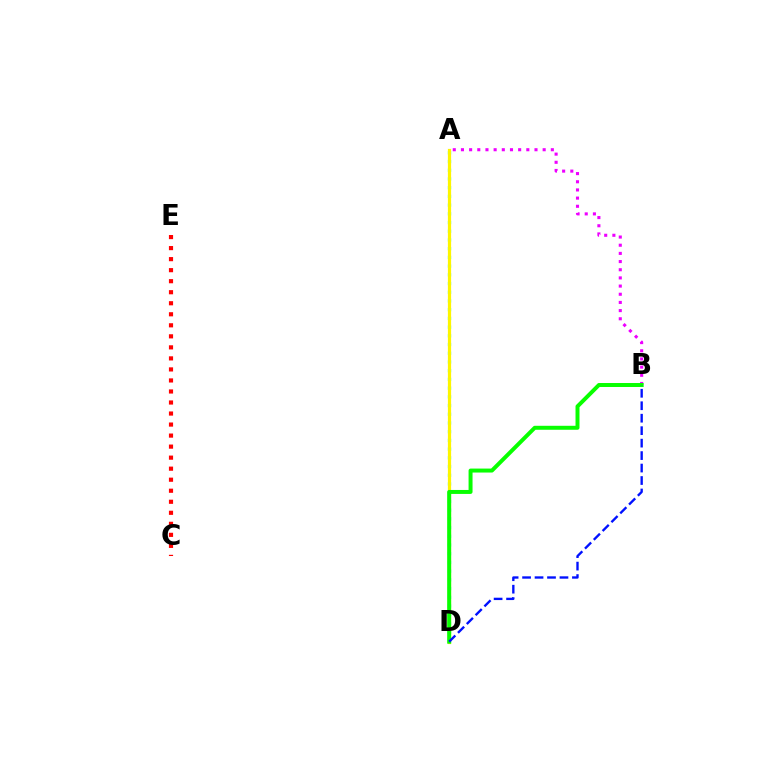{('A', 'D'): [{'color': '#00fff6', 'line_style': 'dotted', 'thickness': 2.37}, {'color': '#fcf500', 'line_style': 'solid', 'thickness': 2.31}], ('A', 'B'): [{'color': '#ee00ff', 'line_style': 'dotted', 'thickness': 2.22}], ('B', 'D'): [{'color': '#08ff00', 'line_style': 'solid', 'thickness': 2.86}, {'color': '#0010ff', 'line_style': 'dashed', 'thickness': 1.69}], ('C', 'E'): [{'color': '#ff0000', 'line_style': 'dotted', 'thickness': 3.0}]}